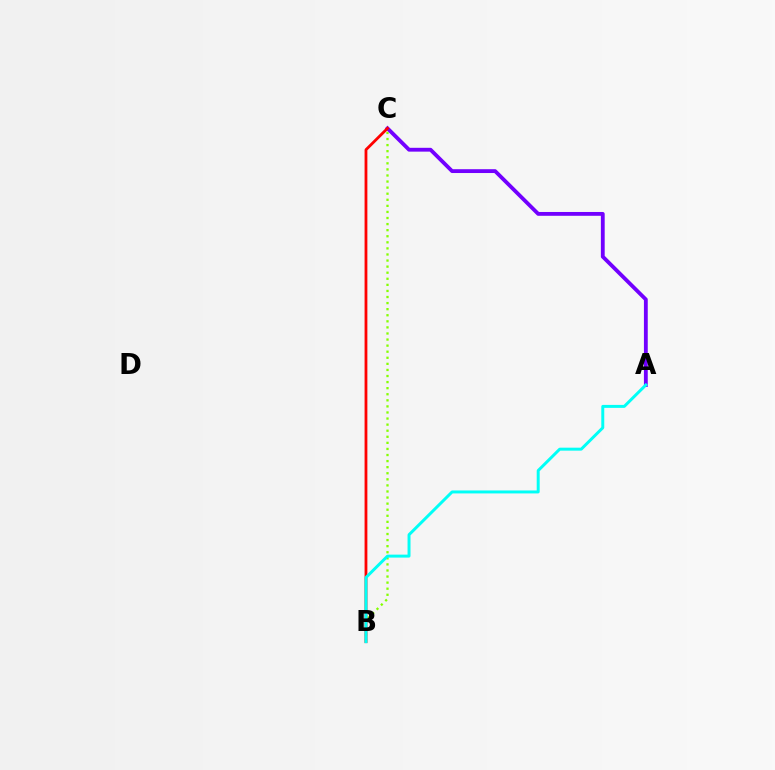{('B', 'C'): [{'color': '#84ff00', 'line_style': 'dotted', 'thickness': 1.65}, {'color': '#ff0000', 'line_style': 'solid', 'thickness': 2.02}], ('A', 'C'): [{'color': '#7200ff', 'line_style': 'solid', 'thickness': 2.75}], ('A', 'B'): [{'color': '#00fff6', 'line_style': 'solid', 'thickness': 2.13}]}